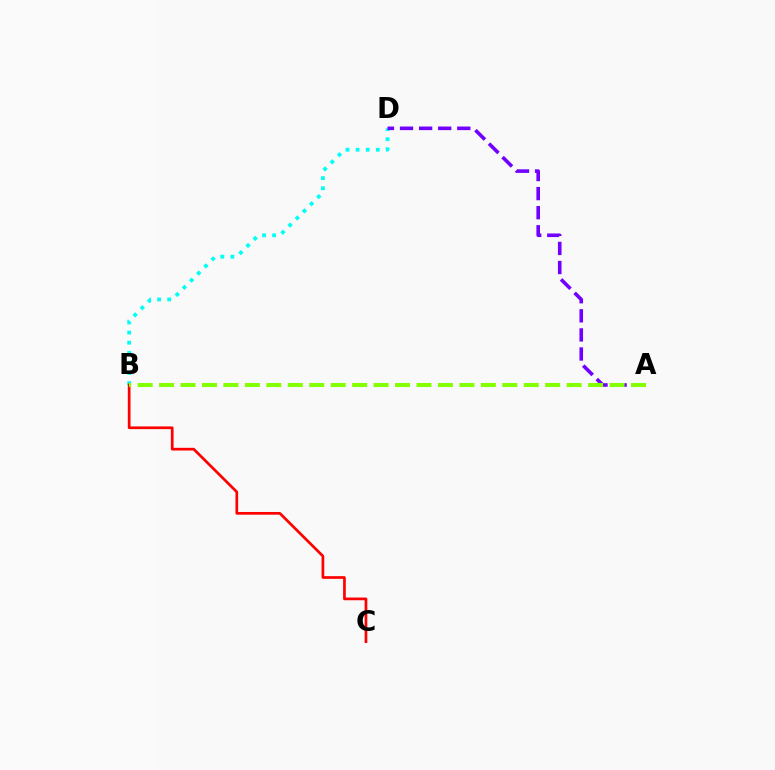{('B', 'D'): [{'color': '#00fff6', 'line_style': 'dotted', 'thickness': 2.74}], ('A', 'D'): [{'color': '#7200ff', 'line_style': 'dashed', 'thickness': 2.59}], ('B', 'C'): [{'color': '#ff0000', 'line_style': 'solid', 'thickness': 1.94}], ('A', 'B'): [{'color': '#84ff00', 'line_style': 'dashed', 'thickness': 2.91}]}